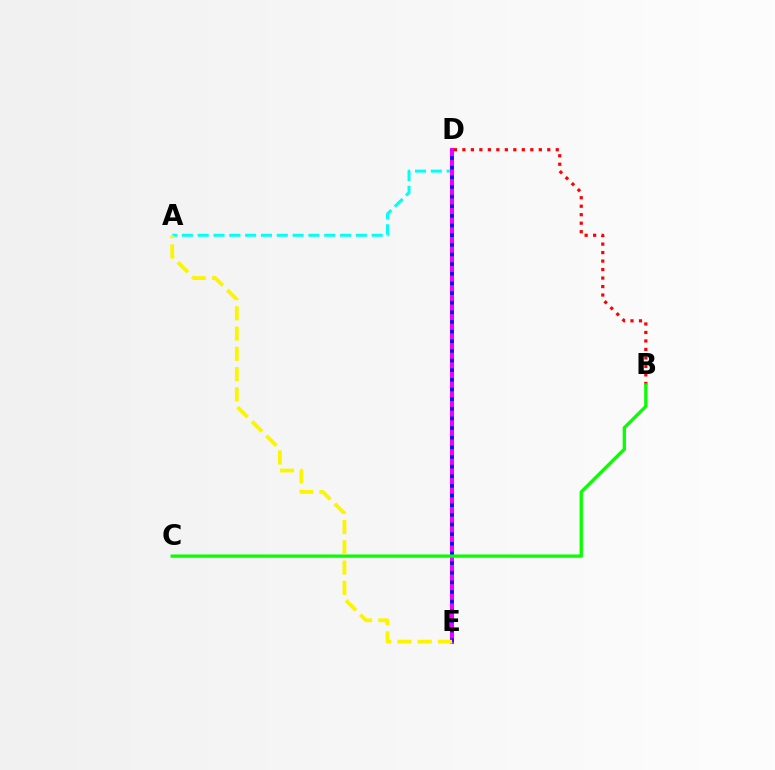{('B', 'D'): [{'color': '#ff0000', 'line_style': 'dotted', 'thickness': 2.31}], ('A', 'D'): [{'color': '#00fff6', 'line_style': 'dashed', 'thickness': 2.15}], ('D', 'E'): [{'color': '#ee00ff', 'line_style': 'solid', 'thickness': 2.9}, {'color': '#0010ff', 'line_style': 'dotted', 'thickness': 2.62}], ('B', 'C'): [{'color': '#08ff00', 'line_style': 'solid', 'thickness': 2.37}], ('A', 'E'): [{'color': '#fcf500', 'line_style': 'dashed', 'thickness': 2.75}]}